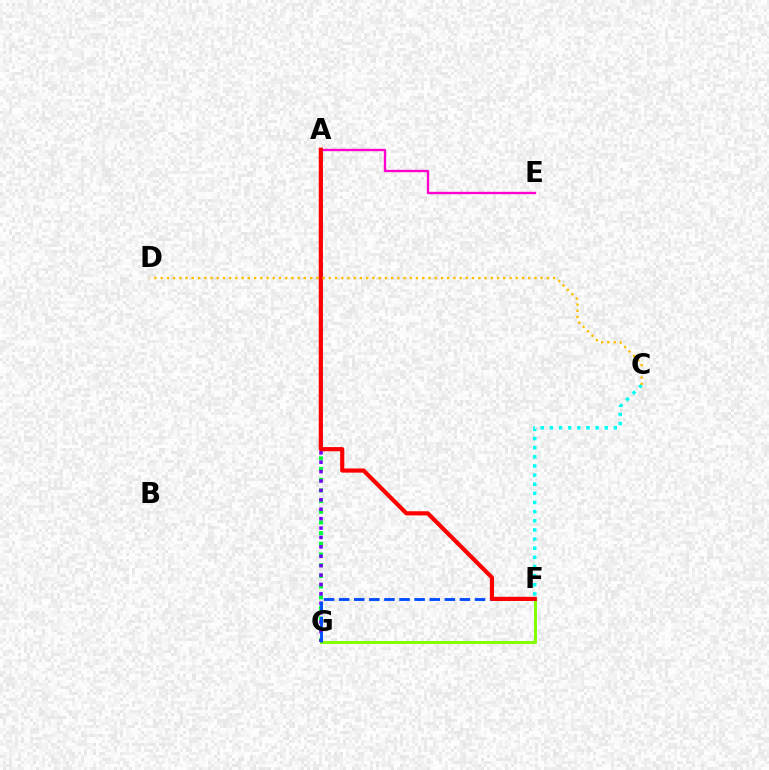{('A', 'G'): [{'color': '#00ff39', 'line_style': 'dotted', 'thickness': 2.9}, {'color': '#7200ff', 'line_style': 'dotted', 'thickness': 2.56}], ('C', 'F'): [{'color': '#00fff6', 'line_style': 'dotted', 'thickness': 2.48}], ('F', 'G'): [{'color': '#84ff00', 'line_style': 'solid', 'thickness': 2.13}, {'color': '#004bff', 'line_style': 'dashed', 'thickness': 2.05}], ('A', 'E'): [{'color': '#ff00cf', 'line_style': 'solid', 'thickness': 1.7}], ('A', 'F'): [{'color': '#ff0000', 'line_style': 'solid', 'thickness': 3.0}], ('C', 'D'): [{'color': '#ffbd00', 'line_style': 'dotted', 'thickness': 1.69}]}